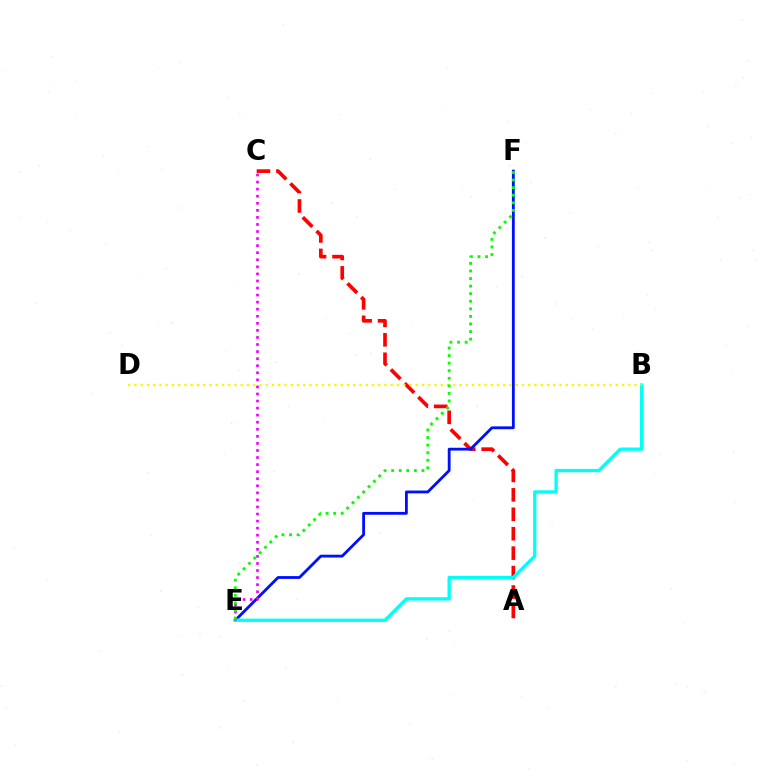{('A', 'C'): [{'color': '#ff0000', 'line_style': 'dashed', 'thickness': 2.64}], ('E', 'F'): [{'color': '#0010ff', 'line_style': 'solid', 'thickness': 2.03}, {'color': '#08ff00', 'line_style': 'dotted', 'thickness': 2.06}], ('B', 'E'): [{'color': '#00fff6', 'line_style': 'solid', 'thickness': 2.38}], ('B', 'D'): [{'color': '#fcf500', 'line_style': 'dotted', 'thickness': 1.7}], ('C', 'E'): [{'color': '#ee00ff', 'line_style': 'dotted', 'thickness': 1.92}]}